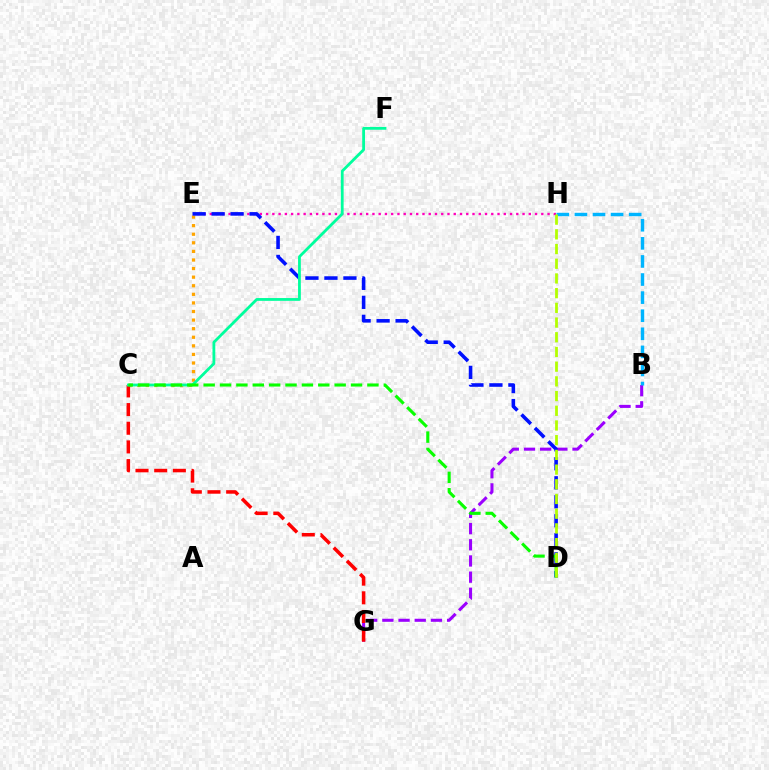{('B', 'G'): [{'color': '#9b00ff', 'line_style': 'dashed', 'thickness': 2.2}], ('C', 'E'): [{'color': '#ffa500', 'line_style': 'dotted', 'thickness': 2.33}], ('C', 'G'): [{'color': '#ff0000', 'line_style': 'dashed', 'thickness': 2.54}], ('E', 'H'): [{'color': '#ff00bd', 'line_style': 'dotted', 'thickness': 1.7}], ('D', 'E'): [{'color': '#0010ff', 'line_style': 'dashed', 'thickness': 2.58}], ('C', 'F'): [{'color': '#00ff9d', 'line_style': 'solid', 'thickness': 2.01}], ('C', 'D'): [{'color': '#08ff00', 'line_style': 'dashed', 'thickness': 2.22}], ('B', 'H'): [{'color': '#00b5ff', 'line_style': 'dashed', 'thickness': 2.46}], ('D', 'H'): [{'color': '#b3ff00', 'line_style': 'dashed', 'thickness': 2.0}]}